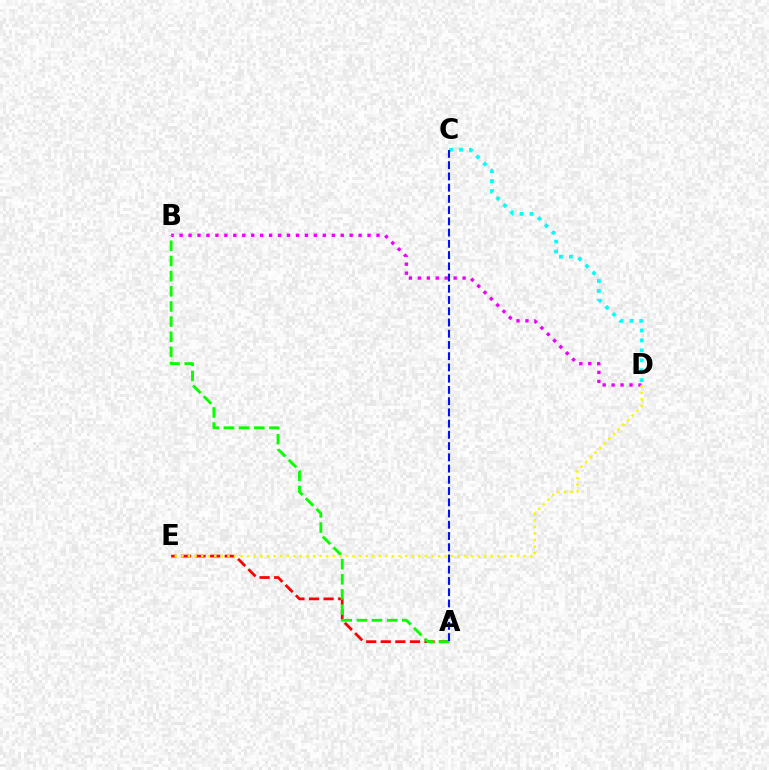{('A', 'E'): [{'color': '#ff0000', 'line_style': 'dashed', 'thickness': 1.98}], ('B', 'D'): [{'color': '#ee00ff', 'line_style': 'dotted', 'thickness': 2.43}], ('A', 'B'): [{'color': '#08ff00', 'line_style': 'dashed', 'thickness': 2.06}], ('D', 'E'): [{'color': '#fcf500', 'line_style': 'dotted', 'thickness': 1.79}], ('C', 'D'): [{'color': '#00fff6', 'line_style': 'dotted', 'thickness': 2.71}], ('A', 'C'): [{'color': '#0010ff', 'line_style': 'dashed', 'thickness': 1.53}]}